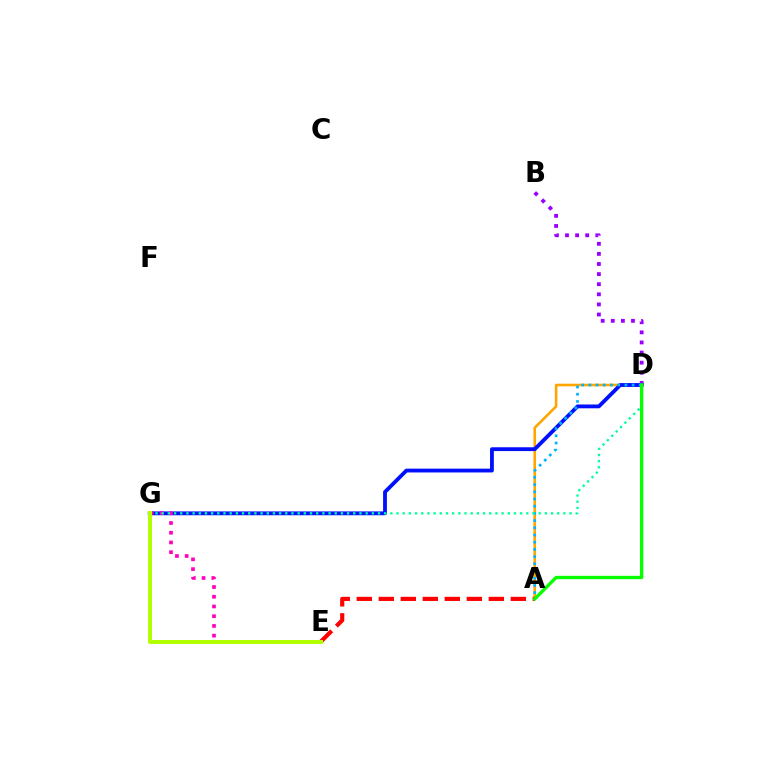{('B', 'D'): [{'color': '#9b00ff', 'line_style': 'dotted', 'thickness': 2.74}], ('A', 'D'): [{'color': '#ffa500', 'line_style': 'solid', 'thickness': 1.86}, {'color': '#00b5ff', 'line_style': 'dotted', 'thickness': 1.96}, {'color': '#08ff00', 'line_style': 'solid', 'thickness': 2.41}], ('D', 'G'): [{'color': '#0010ff', 'line_style': 'solid', 'thickness': 2.75}, {'color': '#00ff9d', 'line_style': 'dotted', 'thickness': 1.68}], ('A', 'E'): [{'color': '#ff0000', 'line_style': 'dashed', 'thickness': 2.99}], ('E', 'G'): [{'color': '#ff00bd', 'line_style': 'dotted', 'thickness': 2.64}, {'color': '#b3ff00', 'line_style': 'solid', 'thickness': 2.89}]}